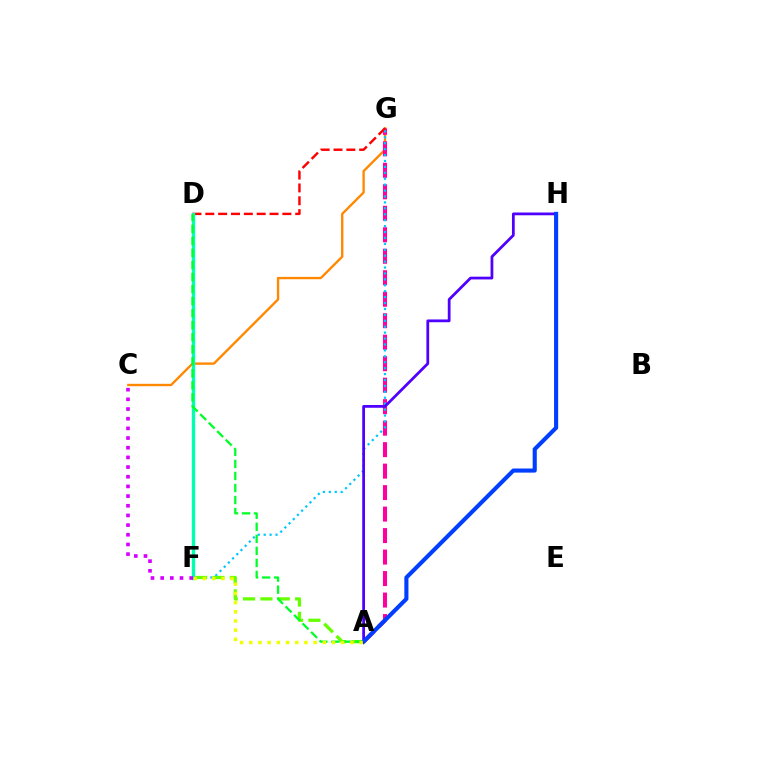{('C', 'G'): [{'color': '#ff8800', 'line_style': 'solid', 'thickness': 1.7}], ('A', 'G'): [{'color': '#ff00a0', 'line_style': 'dashed', 'thickness': 2.92}], ('D', 'G'): [{'color': '#ff0000', 'line_style': 'dashed', 'thickness': 1.74}], ('D', 'F'): [{'color': '#00ffaf', 'line_style': 'solid', 'thickness': 2.43}], ('F', 'G'): [{'color': '#00c7ff', 'line_style': 'dotted', 'thickness': 1.61}], ('A', 'F'): [{'color': '#66ff00', 'line_style': 'dashed', 'thickness': 2.36}, {'color': '#eeff00', 'line_style': 'dotted', 'thickness': 2.5}], ('A', 'D'): [{'color': '#00ff27', 'line_style': 'dashed', 'thickness': 1.63}], ('C', 'F'): [{'color': '#d600ff', 'line_style': 'dotted', 'thickness': 2.63}], ('A', 'H'): [{'color': '#4f00ff', 'line_style': 'solid', 'thickness': 1.99}, {'color': '#003fff', 'line_style': 'solid', 'thickness': 2.96}]}